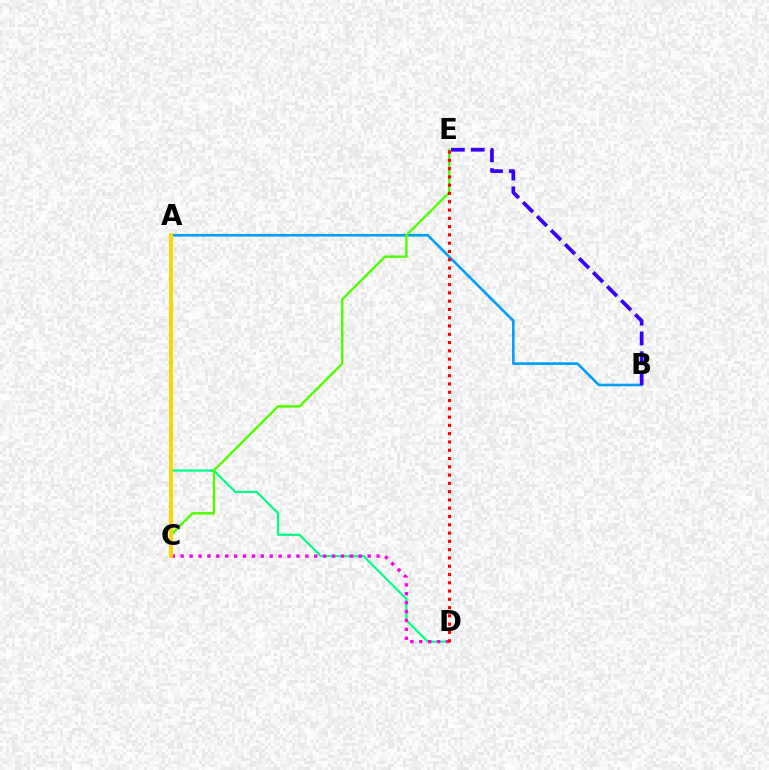{('A', 'B'): [{'color': '#009eff', 'line_style': 'solid', 'thickness': 1.89}], ('A', 'D'): [{'color': '#00ff86', 'line_style': 'solid', 'thickness': 1.58}], ('C', 'D'): [{'color': '#ff00ed', 'line_style': 'dotted', 'thickness': 2.42}], ('B', 'E'): [{'color': '#3700ff', 'line_style': 'dashed', 'thickness': 2.69}], ('C', 'E'): [{'color': '#4fff00', 'line_style': 'solid', 'thickness': 1.73}], ('A', 'C'): [{'color': '#ffd500', 'line_style': 'solid', 'thickness': 2.78}], ('D', 'E'): [{'color': '#ff0000', 'line_style': 'dotted', 'thickness': 2.25}]}